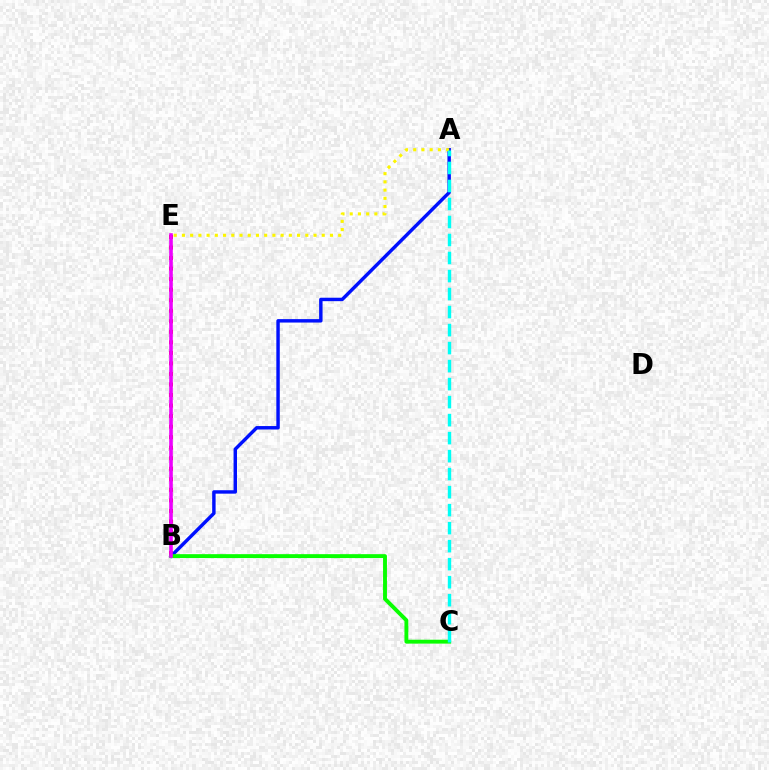{('B', 'E'): [{'color': '#ff0000', 'line_style': 'dotted', 'thickness': 2.86}, {'color': '#ee00ff', 'line_style': 'solid', 'thickness': 2.6}], ('A', 'B'): [{'color': '#0010ff', 'line_style': 'solid', 'thickness': 2.47}], ('B', 'C'): [{'color': '#08ff00', 'line_style': 'solid', 'thickness': 2.8}], ('A', 'E'): [{'color': '#fcf500', 'line_style': 'dotted', 'thickness': 2.23}], ('A', 'C'): [{'color': '#00fff6', 'line_style': 'dashed', 'thickness': 2.45}]}